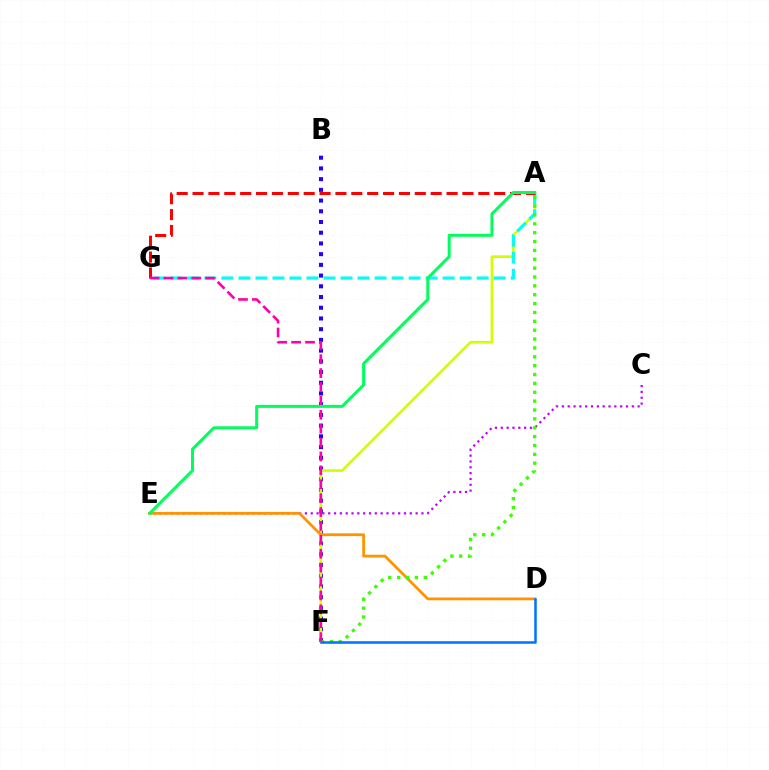{('C', 'E'): [{'color': '#b900ff', 'line_style': 'dotted', 'thickness': 1.58}], ('B', 'F'): [{'color': '#2500ff', 'line_style': 'dotted', 'thickness': 2.91}], ('A', 'F'): [{'color': '#d1ff00', 'line_style': 'solid', 'thickness': 1.91}, {'color': '#3dff00', 'line_style': 'dotted', 'thickness': 2.41}], ('D', 'E'): [{'color': '#ff9400', 'line_style': 'solid', 'thickness': 2.0}], ('A', 'G'): [{'color': '#00fff6', 'line_style': 'dashed', 'thickness': 2.31}, {'color': '#ff0000', 'line_style': 'dashed', 'thickness': 2.16}], ('D', 'F'): [{'color': '#0074ff', 'line_style': 'solid', 'thickness': 1.82}], ('F', 'G'): [{'color': '#ff00ac', 'line_style': 'dashed', 'thickness': 1.89}], ('A', 'E'): [{'color': '#00ff5c', 'line_style': 'solid', 'thickness': 2.16}]}